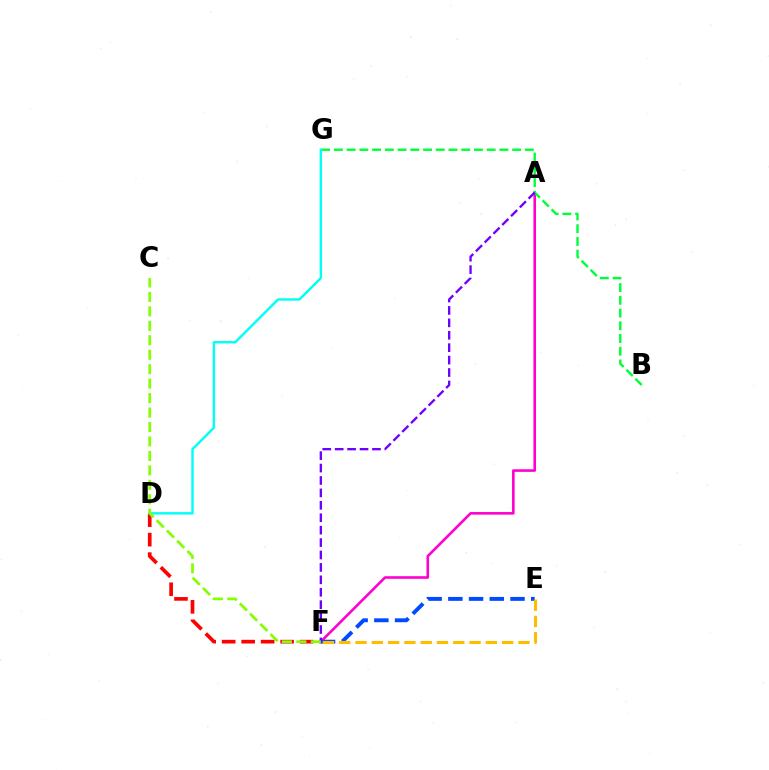{('D', 'F'): [{'color': '#ff0000', 'line_style': 'dashed', 'thickness': 2.65}], ('A', 'F'): [{'color': '#ff00cf', 'line_style': 'solid', 'thickness': 1.87}, {'color': '#7200ff', 'line_style': 'dashed', 'thickness': 1.69}], ('B', 'G'): [{'color': '#00ff39', 'line_style': 'dashed', 'thickness': 1.73}], ('E', 'F'): [{'color': '#004bff', 'line_style': 'dashed', 'thickness': 2.81}, {'color': '#ffbd00', 'line_style': 'dashed', 'thickness': 2.21}], ('D', 'G'): [{'color': '#00fff6', 'line_style': 'solid', 'thickness': 1.73}], ('C', 'F'): [{'color': '#84ff00', 'line_style': 'dashed', 'thickness': 1.96}]}